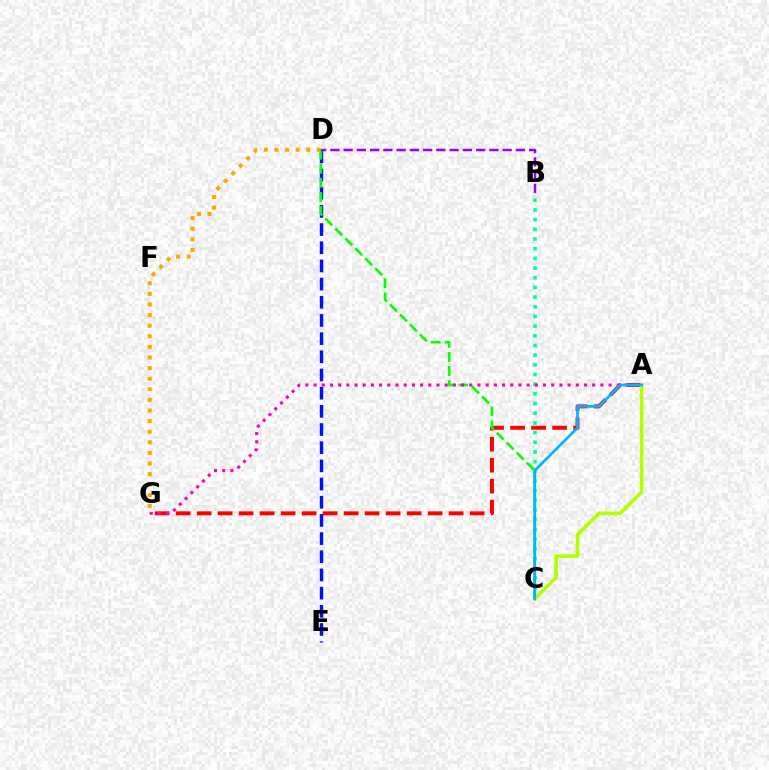{('A', 'G'): [{'color': '#ff0000', 'line_style': 'dashed', 'thickness': 2.85}, {'color': '#ff00bd', 'line_style': 'dotted', 'thickness': 2.23}], ('B', 'C'): [{'color': '#00ff9d', 'line_style': 'dotted', 'thickness': 2.63}], ('D', 'E'): [{'color': '#0010ff', 'line_style': 'dashed', 'thickness': 2.47}], ('D', 'G'): [{'color': '#ffa500', 'line_style': 'dotted', 'thickness': 2.88}], ('C', 'D'): [{'color': '#08ff00', 'line_style': 'dashed', 'thickness': 1.92}], ('B', 'D'): [{'color': '#9b00ff', 'line_style': 'dashed', 'thickness': 1.8}], ('A', 'C'): [{'color': '#b3ff00', 'line_style': 'solid', 'thickness': 2.56}, {'color': '#00b5ff', 'line_style': 'solid', 'thickness': 1.94}]}